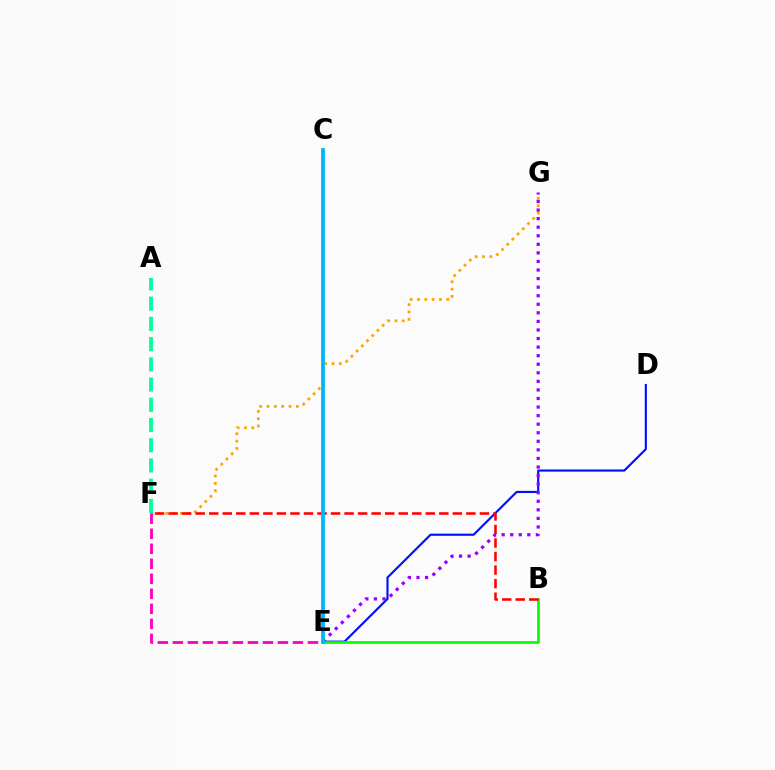{('F', 'G'): [{'color': '#ffa500', 'line_style': 'dotted', 'thickness': 1.99}], ('D', 'E'): [{'color': '#0010ff', 'line_style': 'solid', 'thickness': 1.54}], ('C', 'E'): [{'color': '#b3ff00', 'line_style': 'dotted', 'thickness': 2.05}, {'color': '#00b5ff', 'line_style': 'solid', 'thickness': 2.71}], ('E', 'G'): [{'color': '#9b00ff', 'line_style': 'dotted', 'thickness': 2.33}], ('B', 'E'): [{'color': '#08ff00', 'line_style': 'solid', 'thickness': 1.94}], ('E', 'F'): [{'color': '#ff00bd', 'line_style': 'dashed', 'thickness': 2.04}], ('B', 'F'): [{'color': '#ff0000', 'line_style': 'dashed', 'thickness': 1.84}], ('A', 'F'): [{'color': '#00ff9d', 'line_style': 'dashed', 'thickness': 2.75}]}